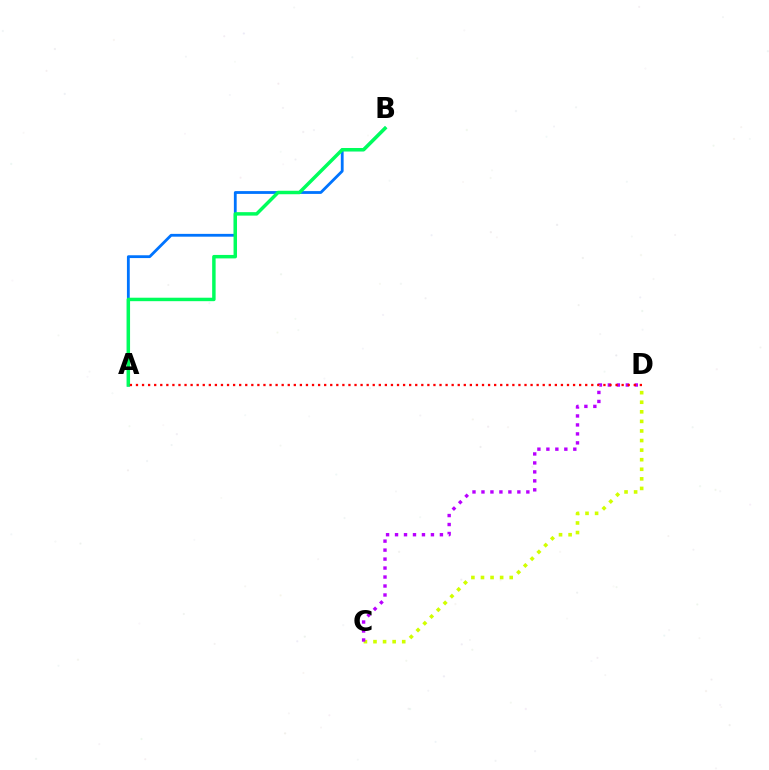{('C', 'D'): [{'color': '#d1ff00', 'line_style': 'dotted', 'thickness': 2.6}, {'color': '#b900ff', 'line_style': 'dotted', 'thickness': 2.44}], ('A', 'B'): [{'color': '#0074ff', 'line_style': 'solid', 'thickness': 2.02}, {'color': '#00ff5c', 'line_style': 'solid', 'thickness': 2.49}], ('A', 'D'): [{'color': '#ff0000', 'line_style': 'dotted', 'thickness': 1.65}]}